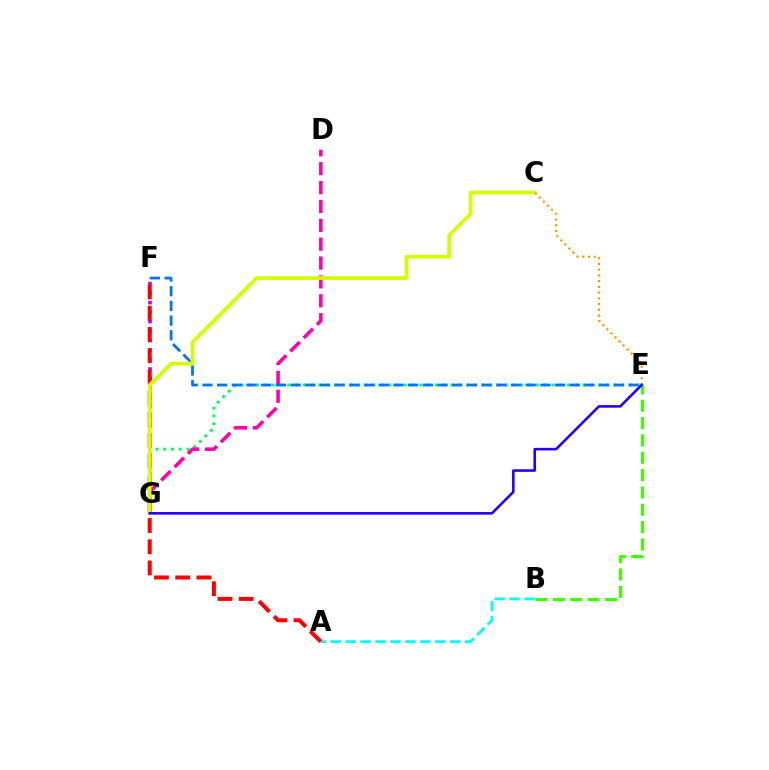{('E', 'G'): [{'color': '#00ff5c', 'line_style': 'dotted', 'thickness': 2.11}, {'color': '#2500ff', 'line_style': 'solid', 'thickness': 1.87}], ('B', 'E'): [{'color': '#3dff00', 'line_style': 'dashed', 'thickness': 2.35}], ('E', 'F'): [{'color': '#0074ff', 'line_style': 'dashed', 'thickness': 2.0}], ('A', 'B'): [{'color': '#00fff6', 'line_style': 'dashed', 'thickness': 2.03}], ('D', 'G'): [{'color': '#ff00ac', 'line_style': 'dashed', 'thickness': 2.56}], ('F', 'G'): [{'color': '#b900ff', 'line_style': 'dotted', 'thickness': 2.58}], ('A', 'F'): [{'color': '#ff0000', 'line_style': 'dashed', 'thickness': 2.88}], ('C', 'G'): [{'color': '#d1ff00', 'line_style': 'solid', 'thickness': 2.68}], ('C', 'E'): [{'color': '#ff9400', 'line_style': 'dotted', 'thickness': 1.56}]}